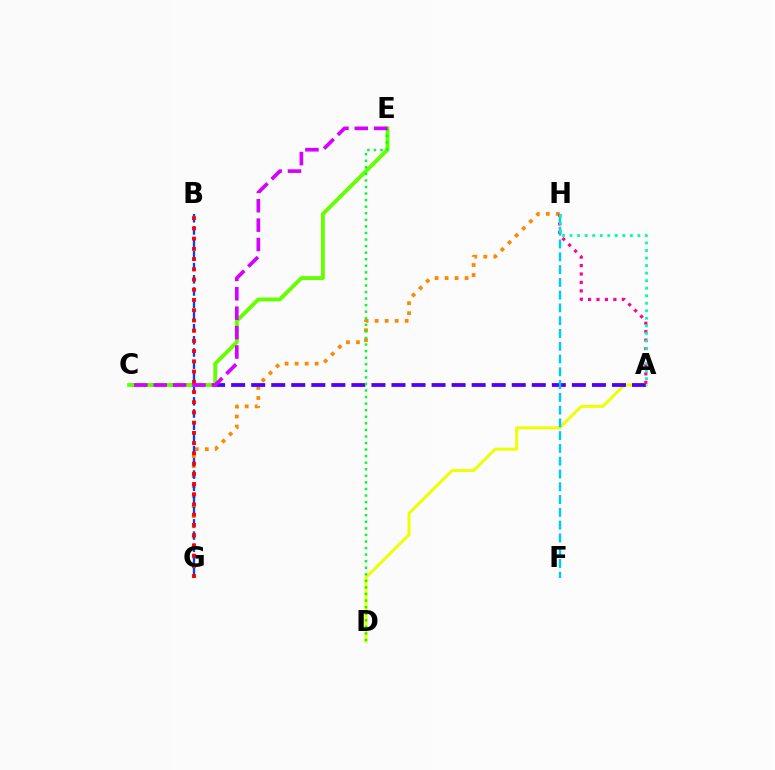{('G', 'H'): [{'color': '#ff8800', 'line_style': 'dotted', 'thickness': 2.72}], ('B', 'G'): [{'color': '#003fff', 'line_style': 'dashed', 'thickness': 1.66}, {'color': '#ff0000', 'line_style': 'dotted', 'thickness': 2.78}], ('A', 'D'): [{'color': '#eeff00', 'line_style': 'solid', 'thickness': 2.15}], ('A', 'C'): [{'color': '#4f00ff', 'line_style': 'dashed', 'thickness': 2.72}], ('A', 'H'): [{'color': '#ff00a0', 'line_style': 'dotted', 'thickness': 2.29}, {'color': '#00ffaf', 'line_style': 'dotted', 'thickness': 2.05}], ('F', 'H'): [{'color': '#00c7ff', 'line_style': 'dashed', 'thickness': 1.74}], ('C', 'E'): [{'color': '#66ff00', 'line_style': 'solid', 'thickness': 2.8}, {'color': '#d600ff', 'line_style': 'dashed', 'thickness': 2.64}], ('D', 'E'): [{'color': '#00ff27', 'line_style': 'dotted', 'thickness': 1.78}]}